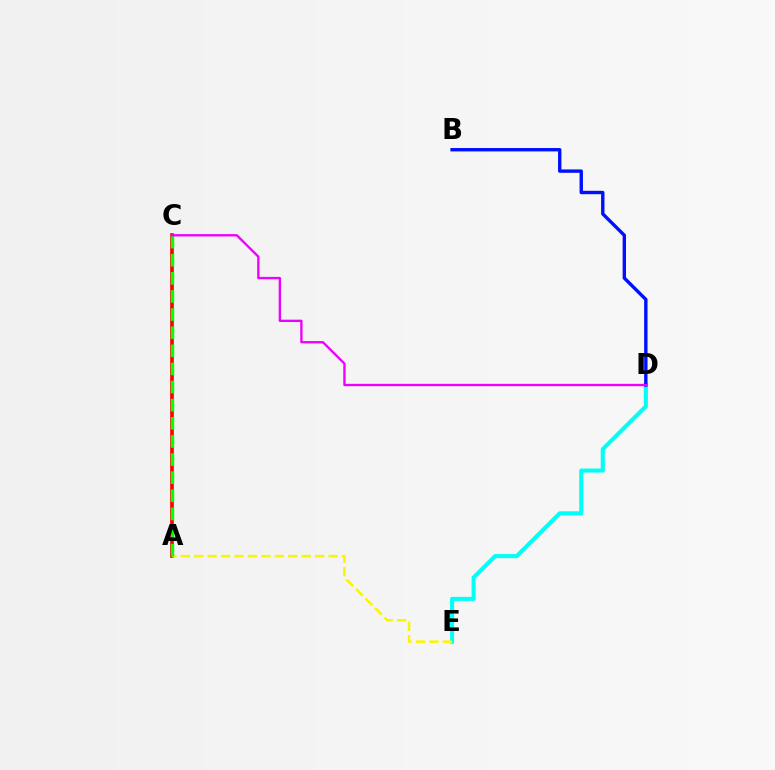{('A', 'C'): [{'color': '#ff0000', 'line_style': 'solid', 'thickness': 2.65}, {'color': '#08ff00', 'line_style': 'dashed', 'thickness': 2.46}], ('D', 'E'): [{'color': '#00fff6', 'line_style': 'solid', 'thickness': 2.94}], ('B', 'D'): [{'color': '#0010ff', 'line_style': 'solid', 'thickness': 2.43}], ('A', 'E'): [{'color': '#fcf500', 'line_style': 'dashed', 'thickness': 1.83}], ('C', 'D'): [{'color': '#ee00ff', 'line_style': 'solid', 'thickness': 1.69}]}